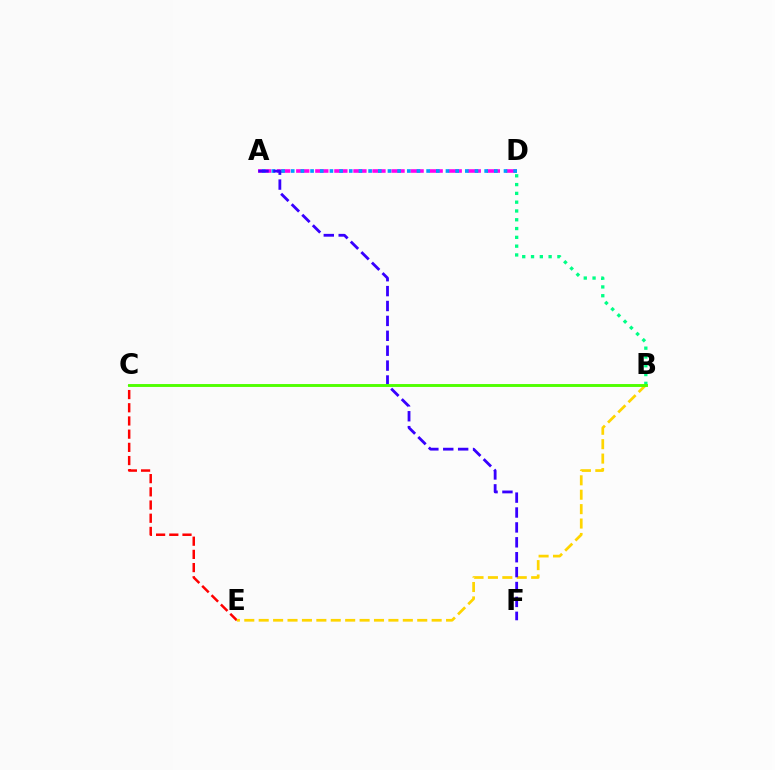{('A', 'D'): [{'color': '#ff00ed', 'line_style': 'dashed', 'thickness': 2.59}, {'color': '#009eff', 'line_style': 'dotted', 'thickness': 2.63}], ('C', 'E'): [{'color': '#ff0000', 'line_style': 'dashed', 'thickness': 1.79}], ('B', 'D'): [{'color': '#00ff86', 'line_style': 'dotted', 'thickness': 2.39}], ('B', 'E'): [{'color': '#ffd500', 'line_style': 'dashed', 'thickness': 1.96}], ('A', 'F'): [{'color': '#3700ff', 'line_style': 'dashed', 'thickness': 2.02}], ('B', 'C'): [{'color': '#4fff00', 'line_style': 'solid', 'thickness': 2.09}]}